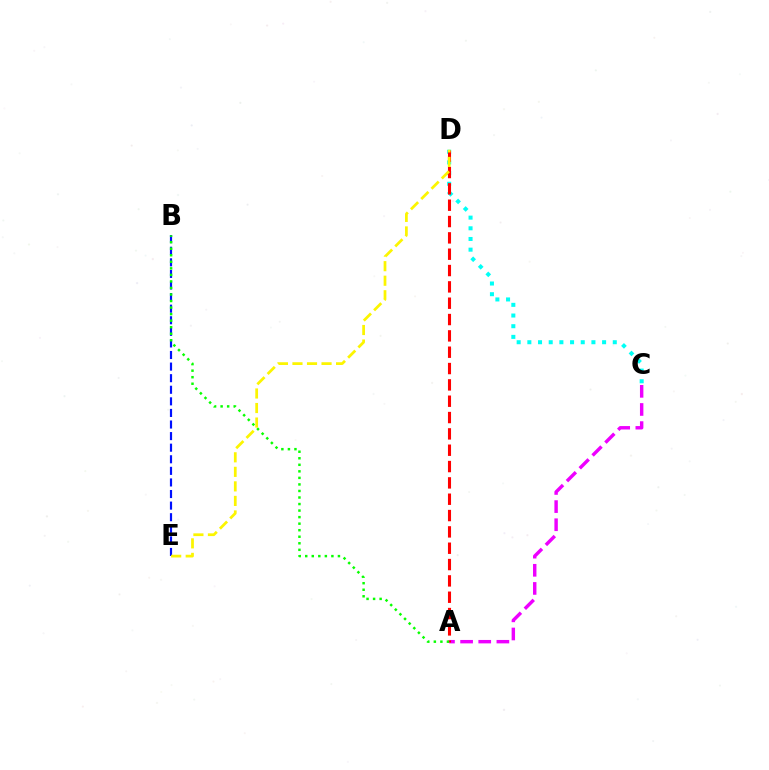{('A', 'C'): [{'color': '#ee00ff', 'line_style': 'dashed', 'thickness': 2.46}], ('B', 'E'): [{'color': '#0010ff', 'line_style': 'dashed', 'thickness': 1.57}], ('C', 'D'): [{'color': '#00fff6', 'line_style': 'dotted', 'thickness': 2.9}], ('A', 'D'): [{'color': '#ff0000', 'line_style': 'dashed', 'thickness': 2.22}], ('A', 'B'): [{'color': '#08ff00', 'line_style': 'dotted', 'thickness': 1.78}], ('D', 'E'): [{'color': '#fcf500', 'line_style': 'dashed', 'thickness': 1.97}]}